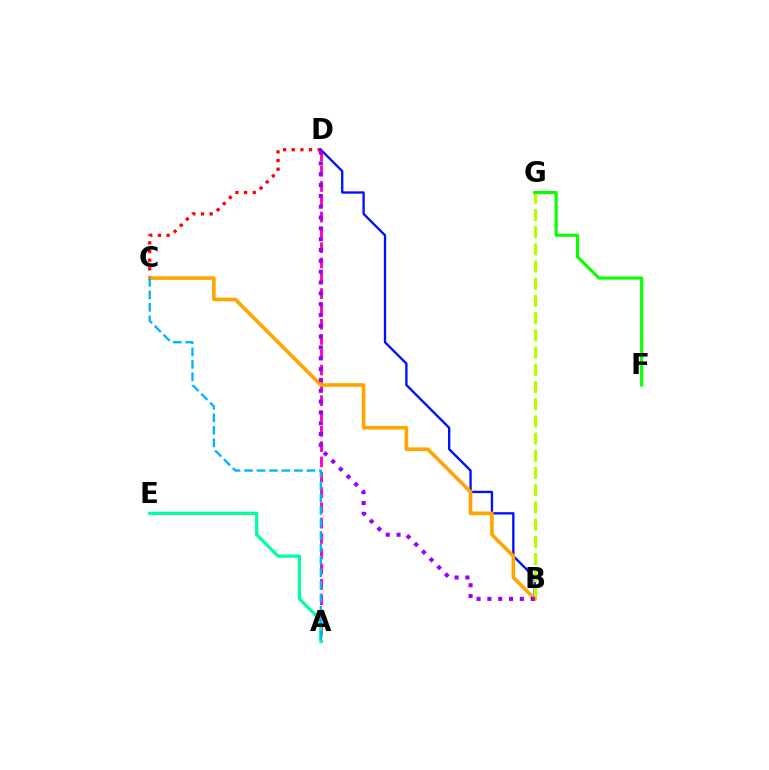{('C', 'D'): [{'color': '#ff0000', 'line_style': 'dotted', 'thickness': 2.35}], ('B', 'D'): [{'color': '#0010ff', 'line_style': 'solid', 'thickness': 1.68}, {'color': '#9b00ff', 'line_style': 'dotted', 'thickness': 2.94}], ('A', 'D'): [{'color': '#ff00bd', 'line_style': 'dashed', 'thickness': 2.08}], ('B', 'G'): [{'color': '#b3ff00', 'line_style': 'dashed', 'thickness': 2.34}], ('B', 'C'): [{'color': '#ffa500', 'line_style': 'solid', 'thickness': 2.61}], ('F', 'G'): [{'color': '#08ff00', 'line_style': 'solid', 'thickness': 2.24}], ('A', 'E'): [{'color': '#00ff9d', 'line_style': 'solid', 'thickness': 2.32}], ('A', 'C'): [{'color': '#00b5ff', 'line_style': 'dashed', 'thickness': 1.69}]}